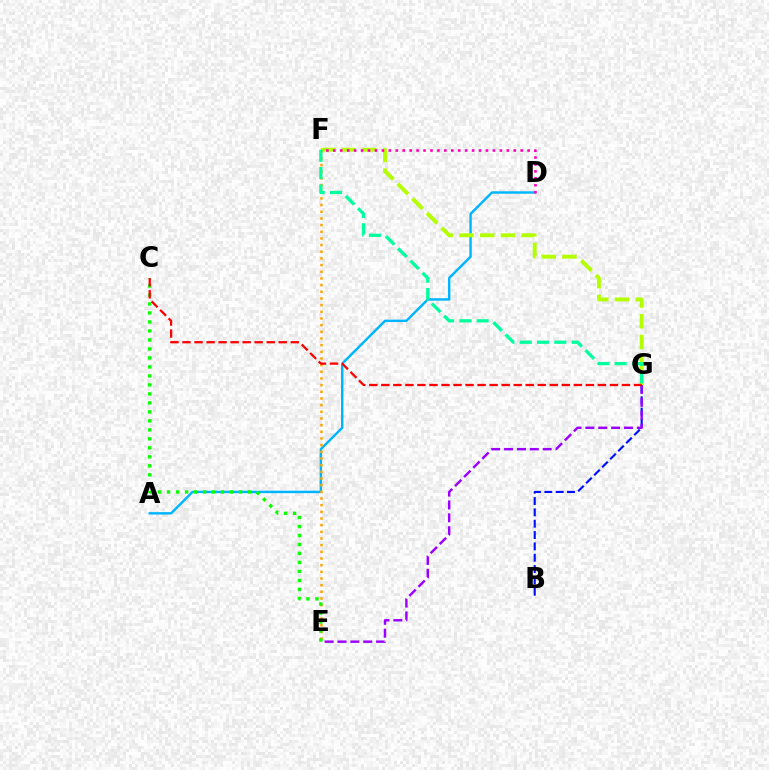{('B', 'G'): [{'color': '#0010ff', 'line_style': 'dashed', 'thickness': 1.54}], ('A', 'D'): [{'color': '#00b5ff', 'line_style': 'solid', 'thickness': 1.75}], ('E', 'F'): [{'color': '#ffa500', 'line_style': 'dotted', 'thickness': 1.81}], ('F', 'G'): [{'color': '#b3ff00', 'line_style': 'dashed', 'thickness': 2.81}, {'color': '#00ff9d', 'line_style': 'dashed', 'thickness': 2.35}], ('E', 'G'): [{'color': '#9b00ff', 'line_style': 'dashed', 'thickness': 1.75}], ('D', 'F'): [{'color': '#ff00bd', 'line_style': 'dotted', 'thickness': 1.89}], ('C', 'E'): [{'color': '#08ff00', 'line_style': 'dotted', 'thickness': 2.44}], ('C', 'G'): [{'color': '#ff0000', 'line_style': 'dashed', 'thickness': 1.63}]}